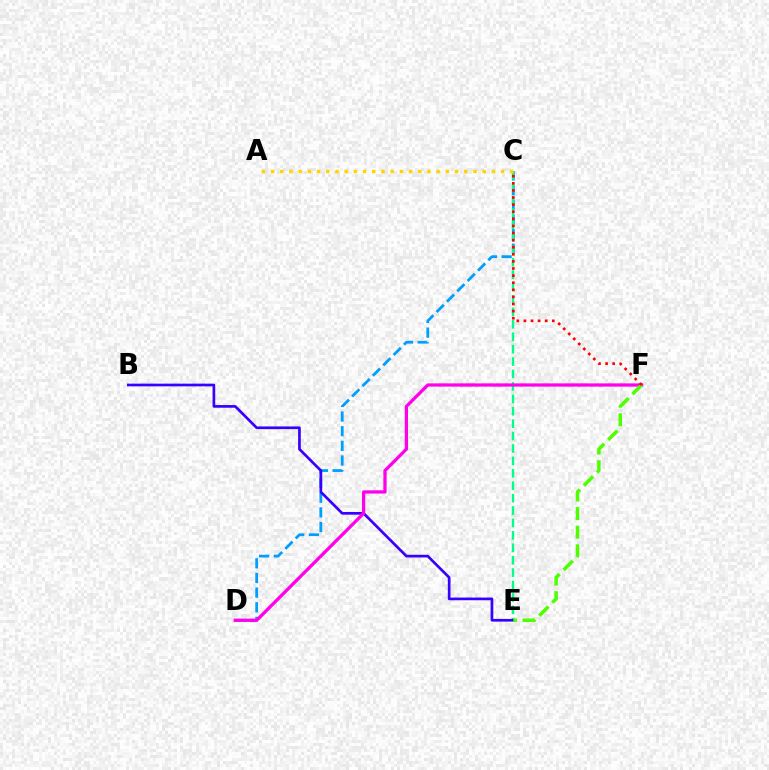{('C', 'D'): [{'color': '#009eff', 'line_style': 'dashed', 'thickness': 1.99}], ('C', 'E'): [{'color': '#00ff86', 'line_style': 'dashed', 'thickness': 1.69}], ('B', 'E'): [{'color': '#3700ff', 'line_style': 'solid', 'thickness': 1.94}], ('D', 'F'): [{'color': '#ff00ed', 'line_style': 'solid', 'thickness': 2.35}], ('A', 'C'): [{'color': '#ffd500', 'line_style': 'dotted', 'thickness': 2.5}], ('E', 'F'): [{'color': '#4fff00', 'line_style': 'dashed', 'thickness': 2.52}], ('C', 'F'): [{'color': '#ff0000', 'line_style': 'dotted', 'thickness': 1.93}]}